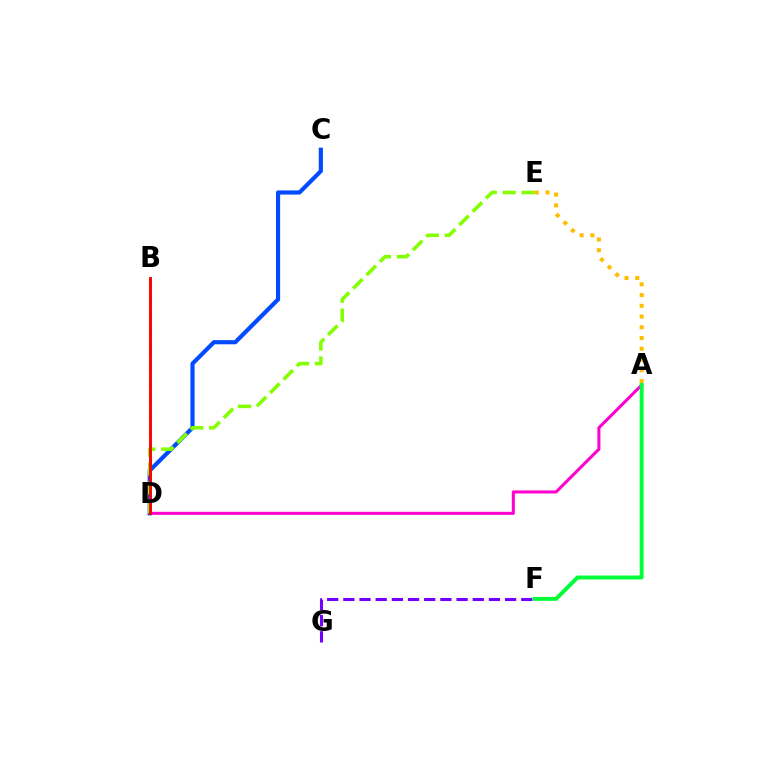{('F', 'G'): [{'color': '#7200ff', 'line_style': 'dashed', 'thickness': 2.2}], ('A', 'D'): [{'color': '#ff00cf', 'line_style': 'solid', 'thickness': 2.2}], ('B', 'D'): [{'color': '#00fff6', 'line_style': 'dashed', 'thickness': 2.22}, {'color': '#ff0000', 'line_style': 'solid', 'thickness': 2.08}], ('C', 'D'): [{'color': '#004bff', 'line_style': 'solid', 'thickness': 2.99}], ('D', 'E'): [{'color': '#84ff00', 'line_style': 'dashed', 'thickness': 2.57}], ('A', 'E'): [{'color': '#ffbd00', 'line_style': 'dotted', 'thickness': 2.92}], ('A', 'F'): [{'color': '#00ff39', 'line_style': 'solid', 'thickness': 2.83}]}